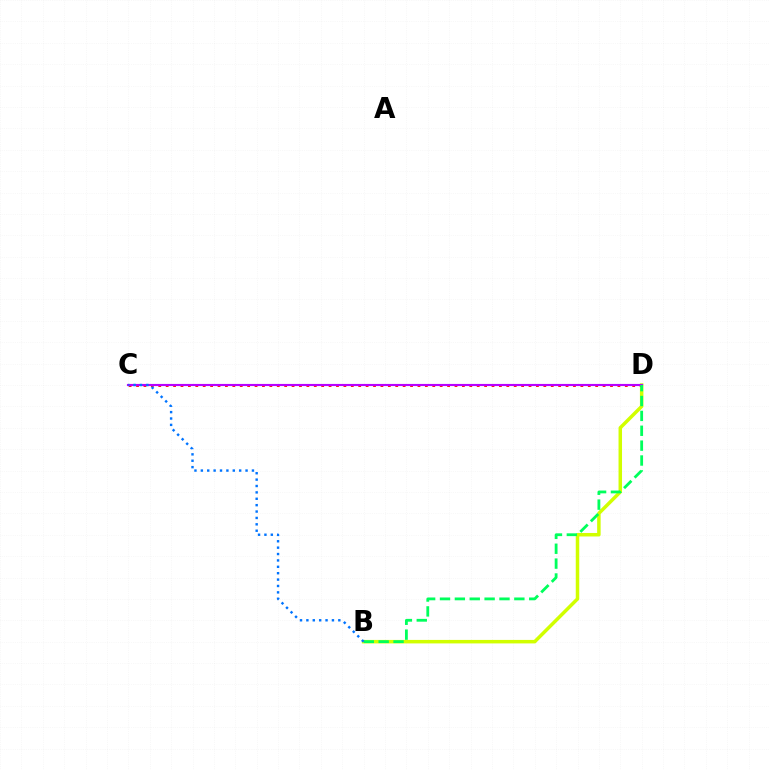{('B', 'D'): [{'color': '#d1ff00', 'line_style': 'solid', 'thickness': 2.52}, {'color': '#00ff5c', 'line_style': 'dashed', 'thickness': 2.02}], ('C', 'D'): [{'color': '#ff0000', 'line_style': 'dotted', 'thickness': 2.01}, {'color': '#b900ff', 'line_style': 'solid', 'thickness': 1.54}], ('B', 'C'): [{'color': '#0074ff', 'line_style': 'dotted', 'thickness': 1.74}]}